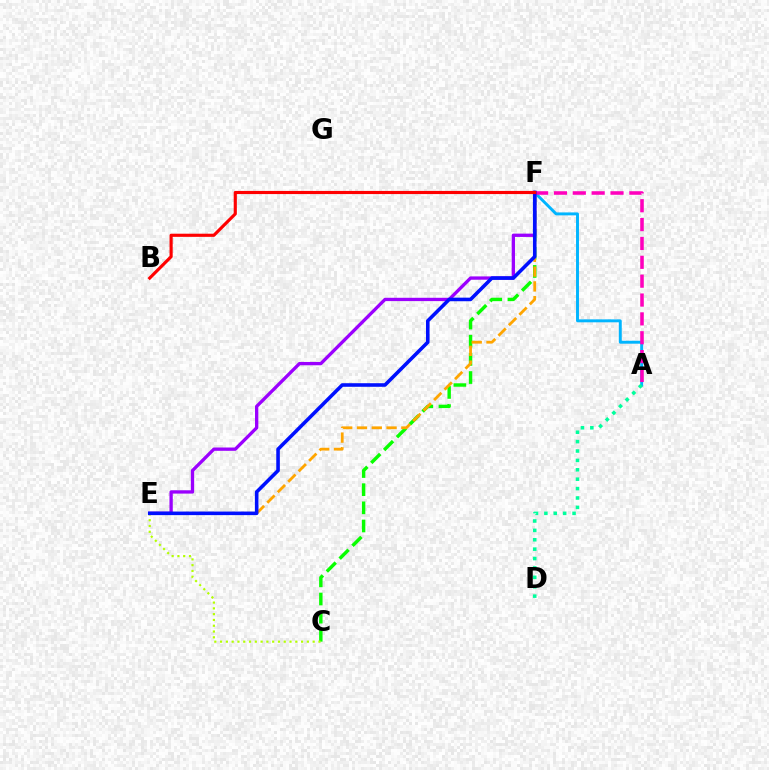{('C', 'F'): [{'color': '#08ff00', 'line_style': 'dashed', 'thickness': 2.47}], ('A', 'F'): [{'color': '#00b5ff', 'line_style': 'solid', 'thickness': 2.12}, {'color': '#ff00bd', 'line_style': 'dashed', 'thickness': 2.56}], ('A', 'D'): [{'color': '#00ff9d', 'line_style': 'dotted', 'thickness': 2.55}], ('C', 'E'): [{'color': '#b3ff00', 'line_style': 'dotted', 'thickness': 1.57}], ('E', 'F'): [{'color': '#ffa500', 'line_style': 'dashed', 'thickness': 2.01}, {'color': '#9b00ff', 'line_style': 'solid', 'thickness': 2.38}, {'color': '#0010ff', 'line_style': 'solid', 'thickness': 2.57}], ('B', 'F'): [{'color': '#ff0000', 'line_style': 'solid', 'thickness': 2.26}]}